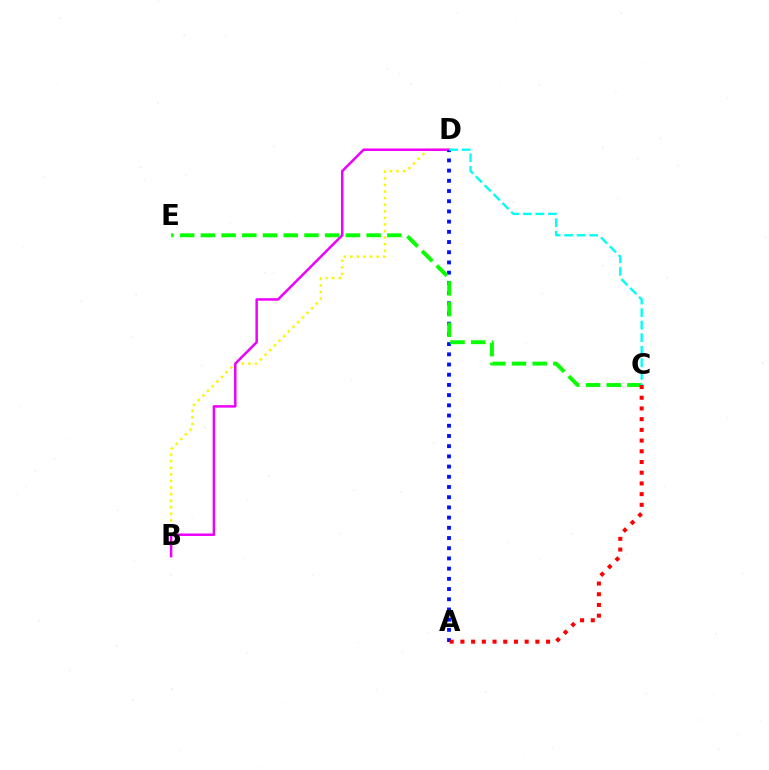{('B', 'D'): [{'color': '#fcf500', 'line_style': 'dotted', 'thickness': 1.79}, {'color': '#ee00ff', 'line_style': 'solid', 'thickness': 1.79}], ('A', 'D'): [{'color': '#0010ff', 'line_style': 'dotted', 'thickness': 2.77}], ('C', 'E'): [{'color': '#08ff00', 'line_style': 'dashed', 'thickness': 2.81}], ('C', 'D'): [{'color': '#00fff6', 'line_style': 'dashed', 'thickness': 1.7}], ('A', 'C'): [{'color': '#ff0000', 'line_style': 'dotted', 'thickness': 2.91}]}